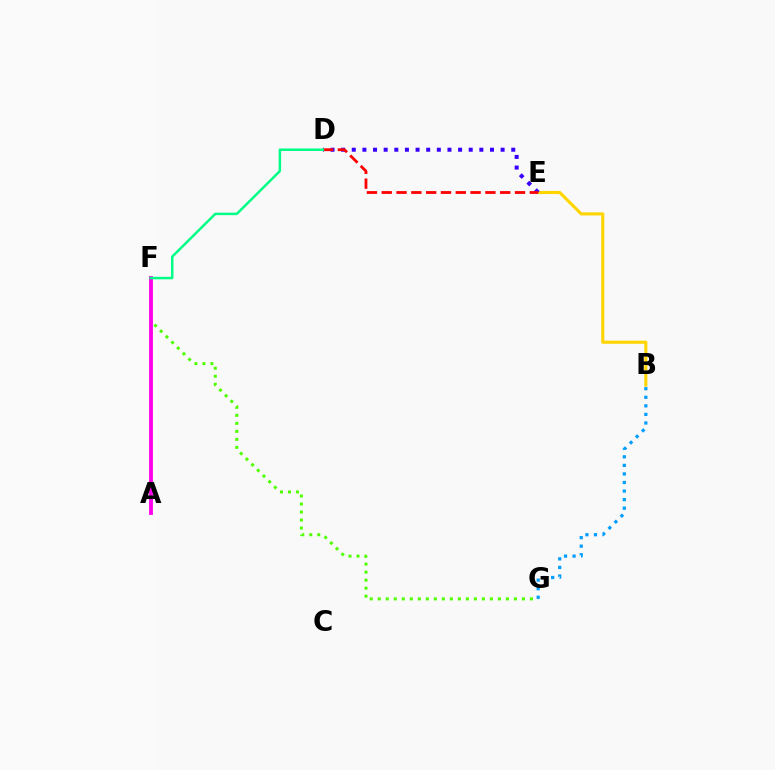{('F', 'G'): [{'color': '#4fff00', 'line_style': 'dotted', 'thickness': 2.18}], ('B', 'E'): [{'color': '#ffd500', 'line_style': 'solid', 'thickness': 2.23}], ('D', 'E'): [{'color': '#3700ff', 'line_style': 'dotted', 'thickness': 2.89}, {'color': '#ff0000', 'line_style': 'dashed', 'thickness': 2.01}], ('A', 'F'): [{'color': '#ff00ed', 'line_style': 'solid', 'thickness': 2.77}], ('B', 'G'): [{'color': '#009eff', 'line_style': 'dotted', 'thickness': 2.33}], ('D', 'F'): [{'color': '#00ff86', 'line_style': 'solid', 'thickness': 1.8}]}